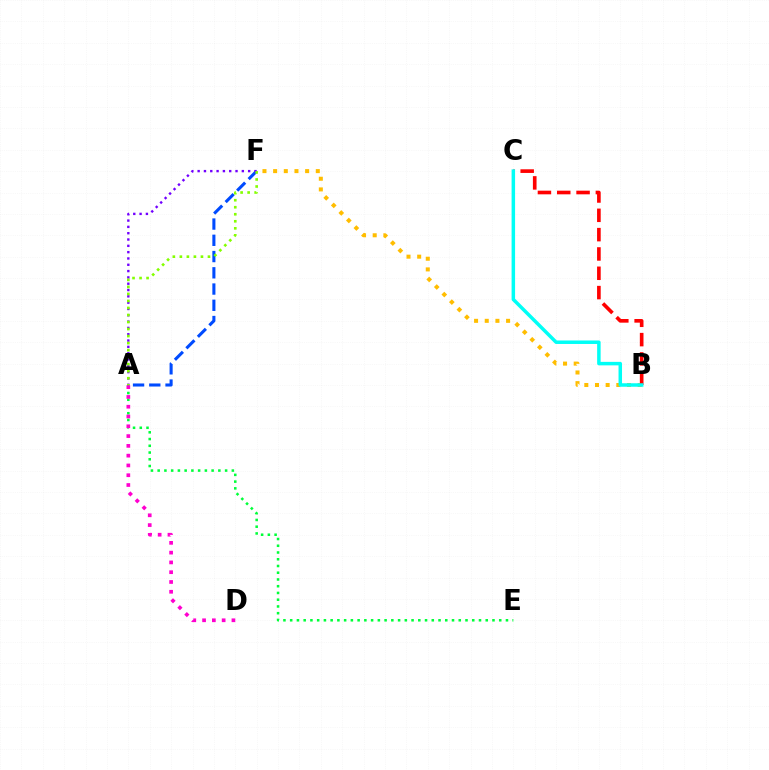{('A', 'F'): [{'color': '#004bff', 'line_style': 'dashed', 'thickness': 2.21}, {'color': '#7200ff', 'line_style': 'dotted', 'thickness': 1.72}, {'color': '#84ff00', 'line_style': 'dotted', 'thickness': 1.91}], ('B', 'F'): [{'color': '#ffbd00', 'line_style': 'dotted', 'thickness': 2.9}], ('B', 'C'): [{'color': '#ff0000', 'line_style': 'dashed', 'thickness': 2.62}, {'color': '#00fff6', 'line_style': 'solid', 'thickness': 2.52}], ('A', 'E'): [{'color': '#00ff39', 'line_style': 'dotted', 'thickness': 1.83}], ('A', 'D'): [{'color': '#ff00cf', 'line_style': 'dotted', 'thickness': 2.66}]}